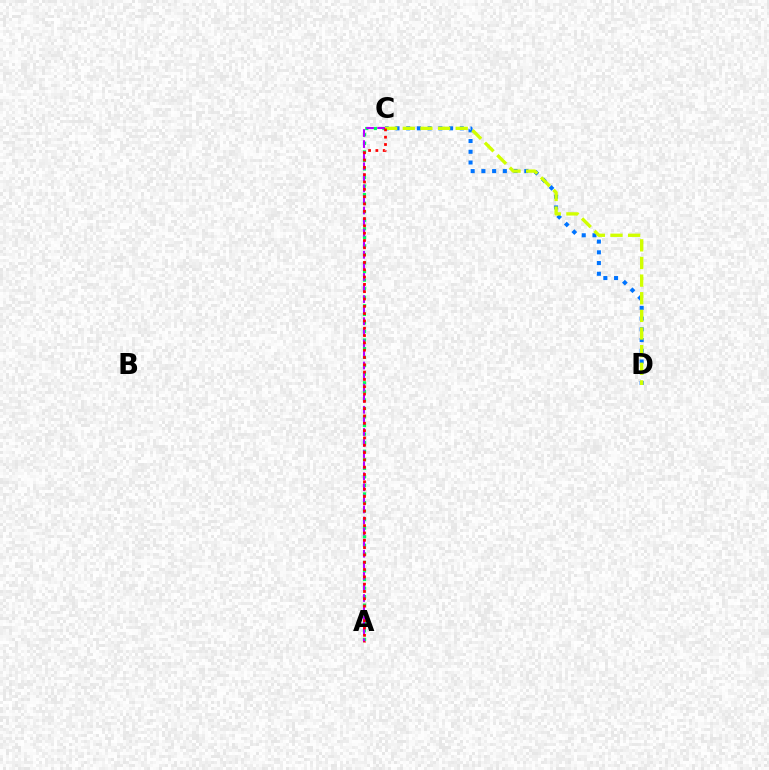{('C', 'D'): [{'color': '#0074ff', 'line_style': 'dotted', 'thickness': 2.91}, {'color': '#d1ff00', 'line_style': 'dashed', 'thickness': 2.4}], ('A', 'C'): [{'color': '#00ff5c', 'line_style': 'dotted', 'thickness': 2.32}, {'color': '#b900ff', 'line_style': 'dashed', 'thickness': 1.5}, {'color': '#ff0000', 'line_style': 'dotted', 'thickness': 1.99}]}